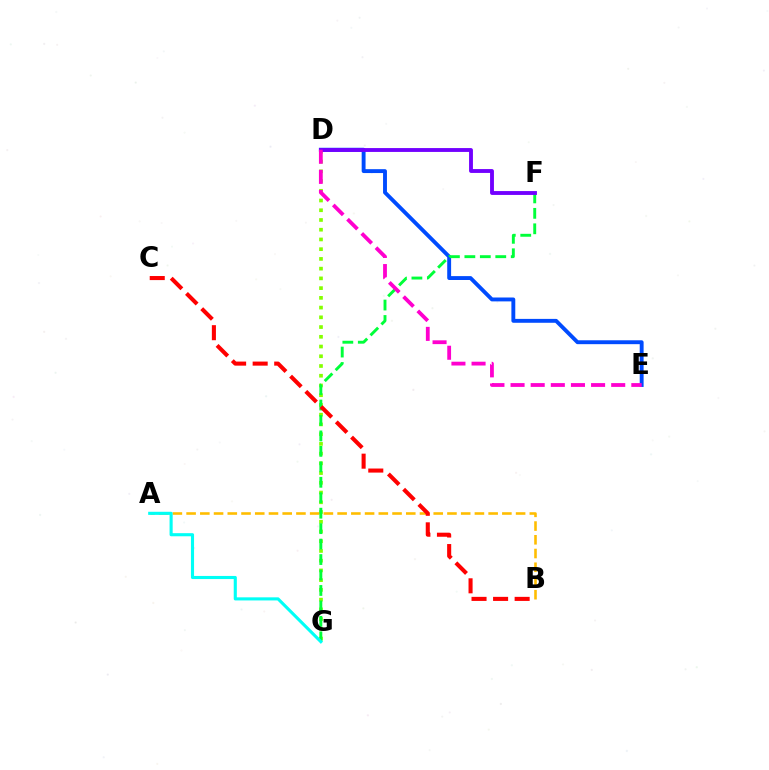{('D', 'G'): [{'color': '#84ff00', 'line_style': 'dotted', 'thickness': 2.64}], ('A', 'B'): [{'color': '#ffbd00', 'line_style': 'dashed', 'thickness': 1.87}], ('D', 'E'): [{'color': '#004bff', 'line_style': 'solid', 'thickness': 2.8}, {'color': '#ff00cf', 'line_style': 'dashed', 'thickness': 2.73}], ('F', 'G'): [{'color': '#00ff39', 'line_style': 'dashed', 'thickness': 2.1}], ('D', 'F'): [{'color': '#7200ff', 'line_style': 'solid', 'thickness': 2.78}], ('B', 'C'): [{'color': '#ff0000', 'line_style': 'dashed', 'thickness': 2.93}], ('A', 'G'): [{'color': '#00fff6', 'line_style': 'solid', 'thickness': 2.24}]}